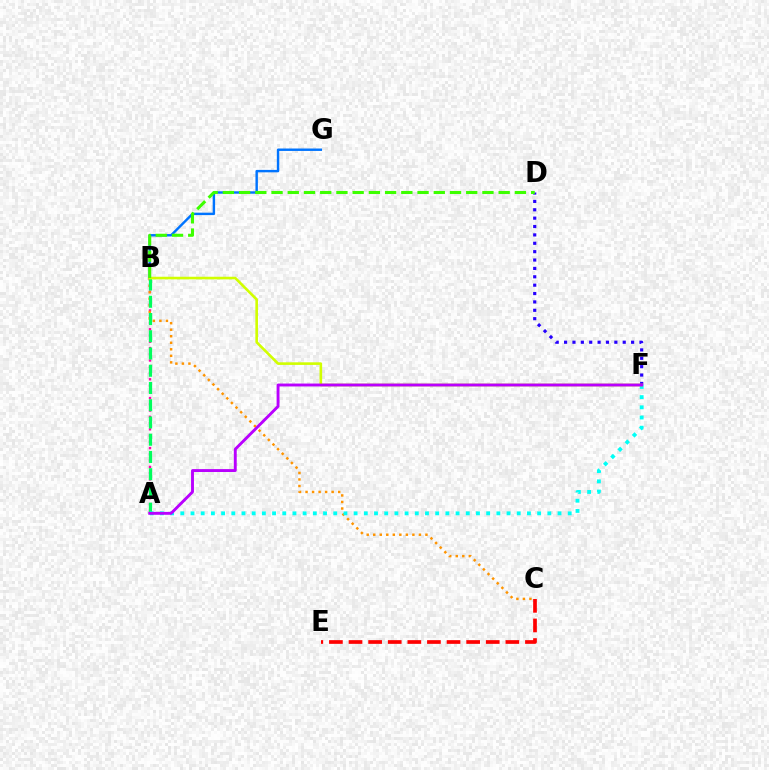{('B', 'G'): [{'color': '#0074ff', 'line_style': 'solid', 'thickness': 1.75}], ('A', 'B'): [{'color': '#ff00ac', 'line_style': 'dotted', 'thickness': 1.7}, {'color': '#00ff5c', 'line_style': 'dashed', 'thickness': 2.34}], ('D', 'F'): [{'color': '#2500ff', 'line_style': 'dotted', 'thickness': 2.28}], ('B', 'C'): [{'color': '#ff9400', 'line_style': 'dotted', 'thickness': 1.77}], ('C', 'E'): [{'color': '#ff0000', 'line_style': 'dashed', 'thickness': 2.66}], ('A', 'F'): [{'color': '#00fff6', 'line_style': 'dotted', 'thickness': 2.77}, {'color': '#b900ff', 'line_style': 'solid', 'thickness': 2.09}], ('B', 'F'): [{'color': '#d1ff00', 'line_style': 'solid', 'thickness': 1.88}], ('B', 'D'): [{'color': '#3dff00', 'line_style': 'dashed', 'thickness': 2.2}]}